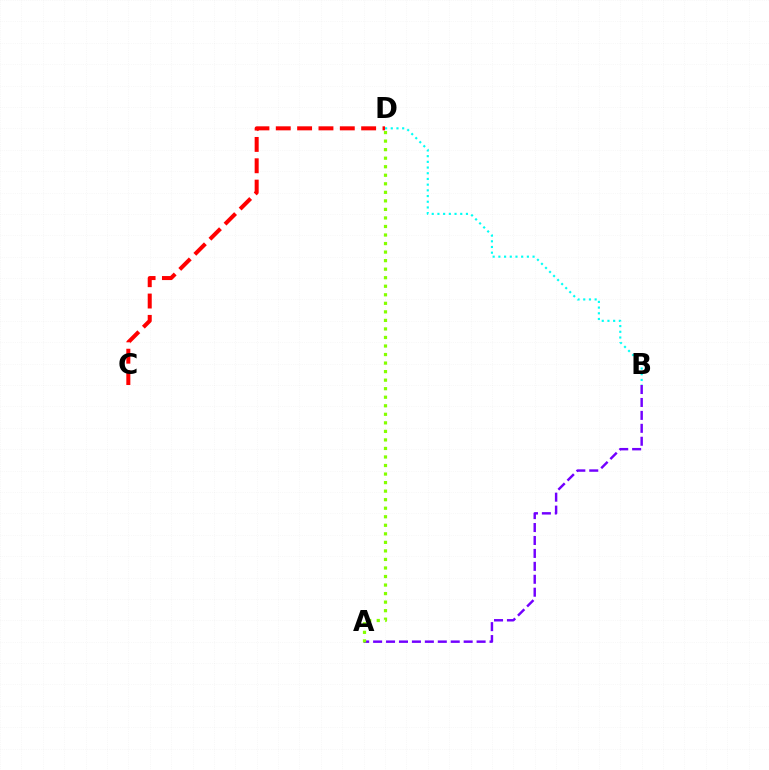{('A', 'B'): [{'color': '#7200ff', 'line_style': 'dashed', 'thickness': 1.76}], ('C', 'D'): [{'color': '#ff0000', 'line_style': 'dashed', 'thickness': 2.9}], ('A', 'D'): [{'color': '#84ff00', 'line_style': 'dotted', 'thickness': 2.32}], ('B', 'D'): [{'color': '#00fff6', 'line_style': 'dotted', 'thickness': 1.55}]}